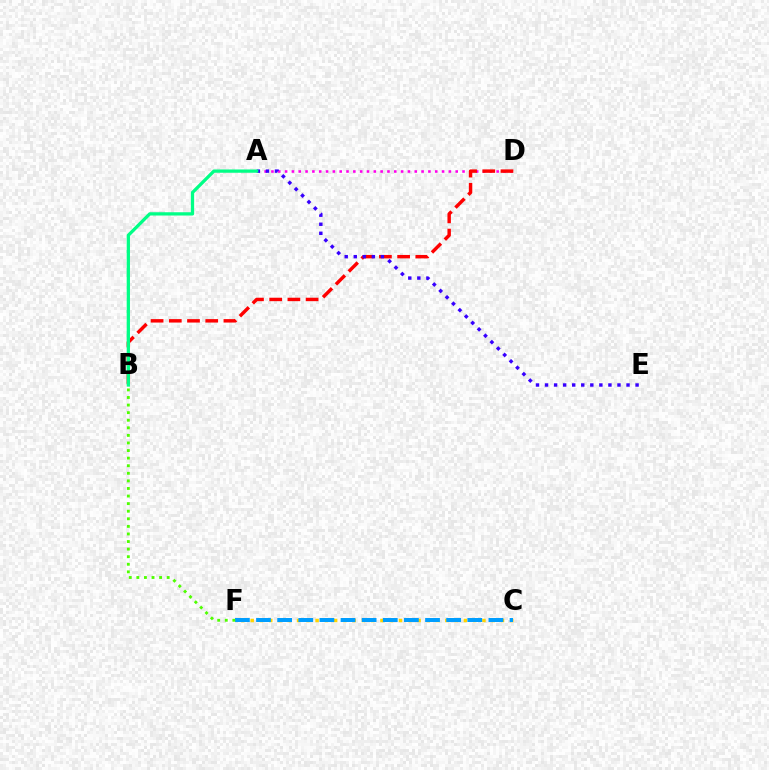{('A', 'D'): [{'color': '#ff00ed', 'line_style': 'dotted', 'thickness': 1.85}], ('C', 'F'): [{'color': '#ffd500', 'line_style': 'dotted', 'thickness': 2.52}, {'color': '#009eff', 'line_style': 'dashed', 'thickness': 2.87}], ('B', 'D'): [{'color': '#ff0000', 'line_style': 'dashed', 'thickness': 2.47}], ('A', 'E'): [{'color': '#3700ff', 'line_style': 'dotted', 'thickness': 2.46}], ('A', 'B'): [{'color': '#00ff86', 'line_style': 'solid', 'thickness': 2.36}], ('B', 'F'): [{'color': '#4fff00', 'line_style': 'dotted', 'thickness': 2.06}]}